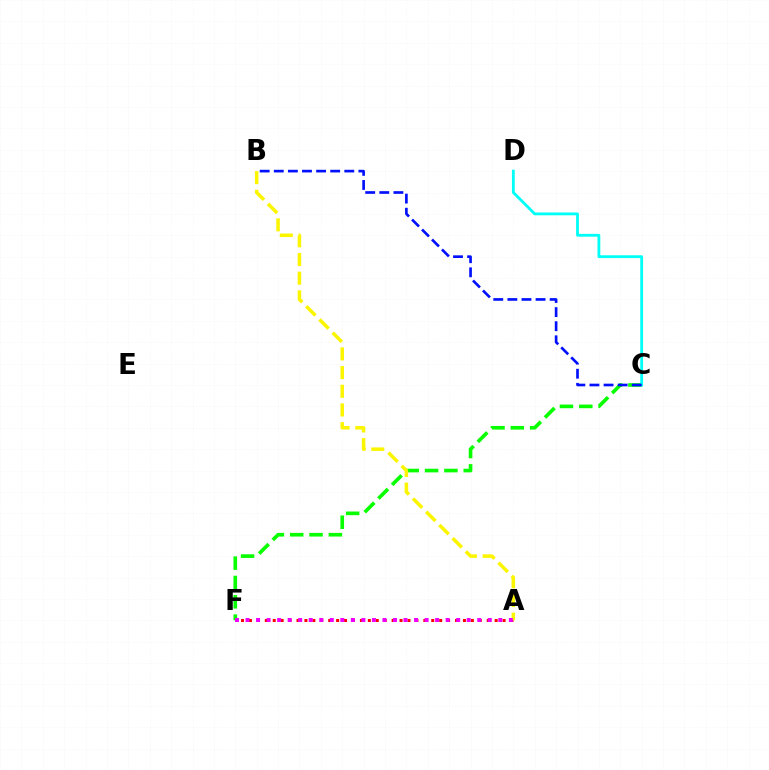{('A', 'F'): [{'color': '#ff0000', 'line_style': 'dotted', 'thickness': 2.15}, {'color': '#ee00ff', 'line_style': 'dotted', 'thickness': 2.86}], ('C', 'F'): [{'color': '#08ff00', 'line_style': 'dashed', 'thickness': 2.63}], ('A', 'B'): [{'color': '#fcf500', 'line_style': 'dashed', 'thickness': 2.54}], ('C', 'D'): [{'color': '#00fff6', 'line_style': 'solid', 'thickness': 2.02}], ('B', 'C'): [{'color': '#0010ff', 'line_style': 'dashed', 'thickness': 1.92}]}